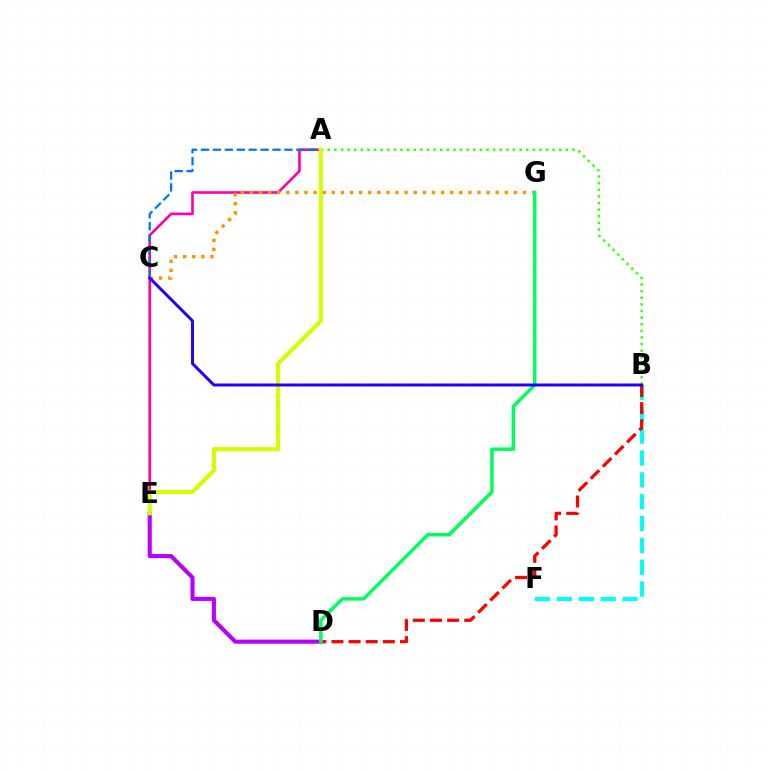{('B', 'F'): [{'color': '#00fff6', 'line_style': 'dashed', 'thickness': 2.97}], ('D', 'E'): [{'color': '#b900ff', 'line_style': 'solid', 'thickness': 2.96}], ('A', 'B'): [{'color': '#3dff00', 'line_style': 'dotted', 'thickness': 1.8}], ('A', 'E'): [{'color': '#ff00ac', 'line_style': 'solid', 'thickness': 1.9}, {'color': '#d1ff00', 'line_style': 'solid', 'thickness': 2.97}], ('A', 'C'): [{'color': '#0074ff', 'line_style': 'dashed', 'thickness': 1.62}], ('B', 'D'): [{'color': '#ff0000', 'line_style': 'dashed', 'thickness': 2.33}], ('C', 'G'): [{'color': '#ff9400', 'line_style': 'dotted', 'thickness': 2.47}], ('D', 'G'): [{'color': '#00ff5c', 'line_style': 'solid', 'thickness': 2.51}], ('B', 'C'): [{'color': '#2500ff', 'line_style': 'solid', 'thickness': 2.14}]}